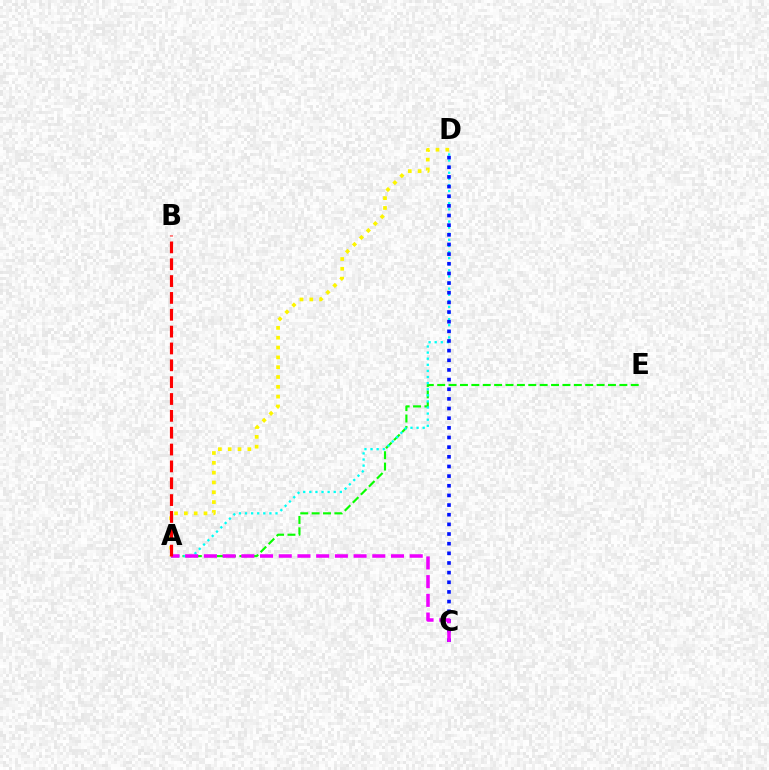{('A', 'E'): [{'color': '#08ff00', 'line_style': 'dashed', 'thickness': 1.55}], ('A', 'D'): [{'color': '#00fff6', 'line_style': 'dotted', 'thickness': 1.66}, {'color': '#fcf500', 'line_style': 'dotted', 'thickness': 2.67}], ('C', 'D'): [{'color': '#0010ff', 'line_style': 'dotted', 'thickness': 2.62}], ('A', 'C'): [{'color': '#ee00ff', 'line_style': 'dashed', 'thickness': 2.54}], ('A', 'B'): [{'color': '#ff0000', 'line_style': 'dashed', 'thickness': 2.29}]}